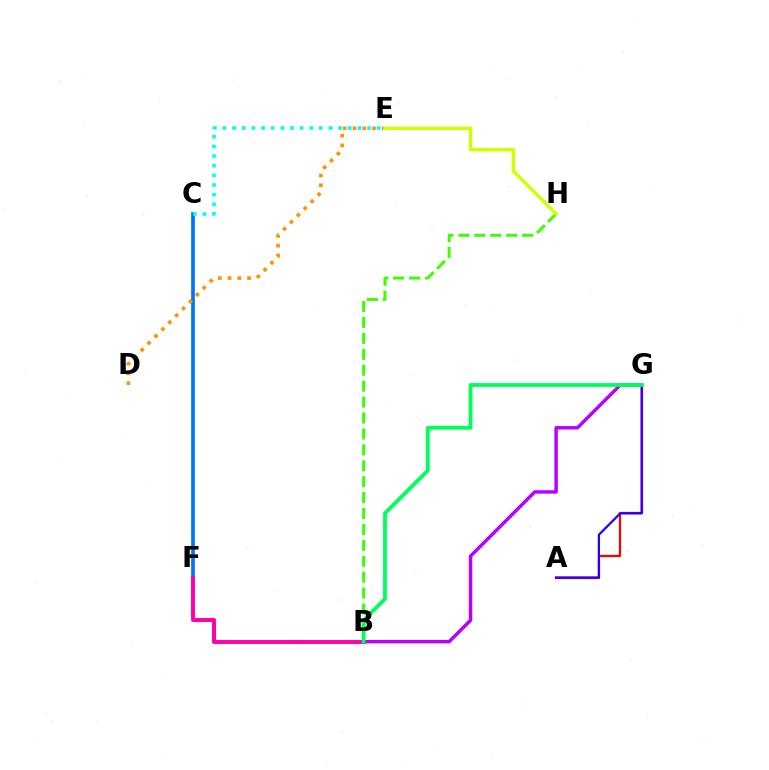{('C', 'F'): [{'color': '#0074ff', 'line_style': 'solid', 'thickness': 2.66}], ('D', 'E'): [{'color': '#ff9400', 'line_style': 'dotted', 'thickness': 2.65}], ('B', 'F'): [{'color': '#ff00ac', 'line_style': 'solid', 'thickness': 2.83}], ('B', 'G'): [{'color': '#b900ff', 'line_style': 'solid', 'thickness': 2.48}, {'color': '#00ff5c', 'line_style': 'solid', 'thickness': 2.75}], ('A', 'G'): [{'color': '#ff0000', 'line_style': 'solid', 'thickness': 1.62}, {'color': '#2500ff', 'line_style': 'solid', 'thickness': 1.62}], ('B', 'H'): [{'color': '#3dff00', 'line_style': 'dashed', 'thickness': 2.16}], ('C', 'E'): [{'color': '#00fff6', 'line_style': 'dotted', 'thickness': 2.62}], ('E', 'H'): [{'color': '#d1ff00', 'line_style': 'solid', 'thickness': 2.46}]}